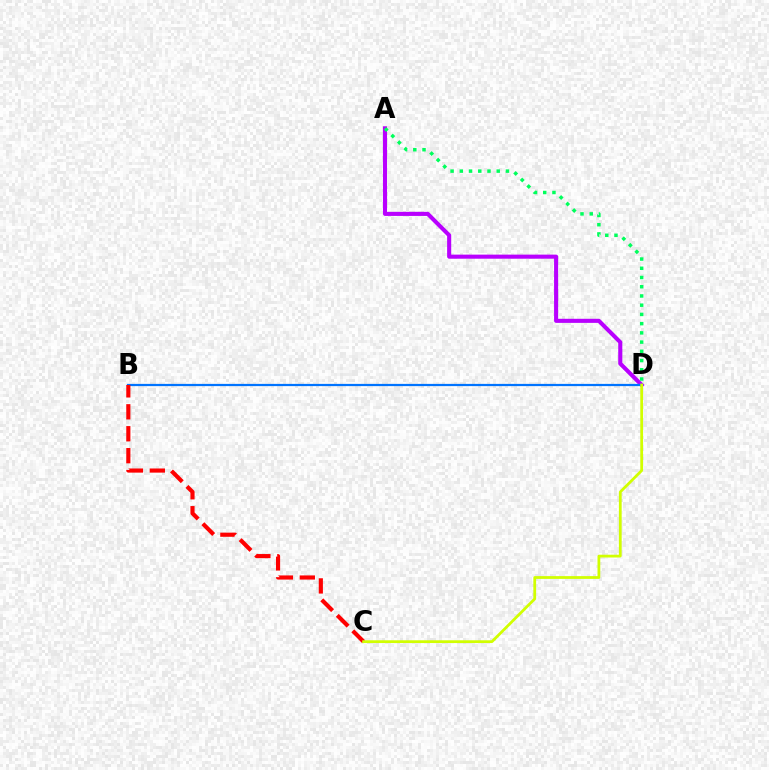{('A', 'D'): [{'color': '#b900ff', 'line_style': 'solid', 'thickness': 2.94}, {'color': '#00ff5c', 'line_style': 'dotted', 'thickness': 2.51}], ('B', 'D'): [{'color': '#0074ff', 'line_style': 'solid', 'thickness': 1.6}], ('B', 'C'): [{'color': '#ff0000', 'line_style': 'dashed', 'thickness': 2.98}], ('C', 'D'): [{'color': '#d1ff00', 'line_style': 'solid', 'thickness': 1.99}]}